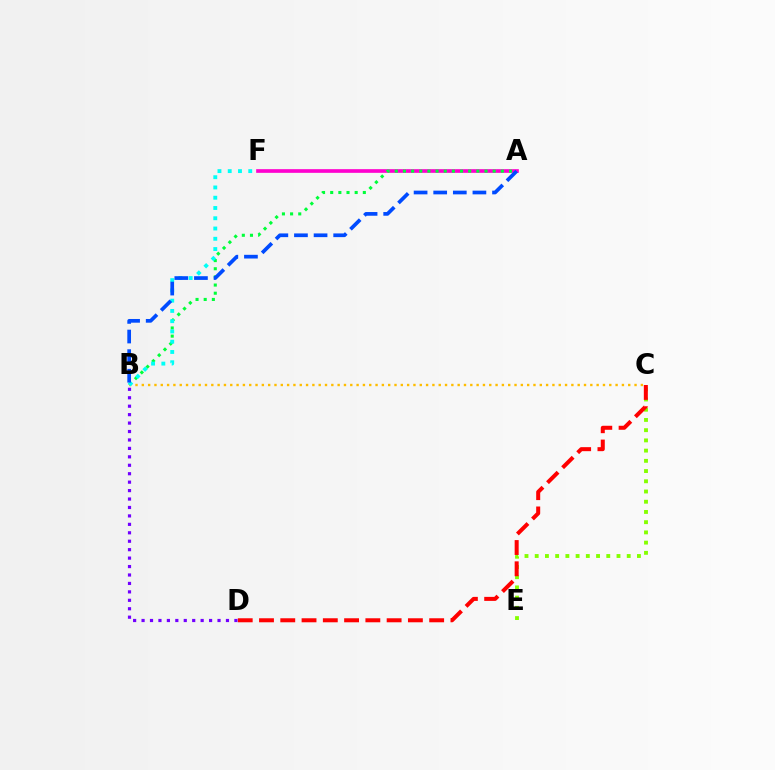{('A', 'F'): [{'color': '#ff00cf', 'line_style': 'solid', 'thickness': 2.64}], ('C', 'E'): [{'color': '#84ff00', 'line_style': 'dotted', 'thickness': 2.78}], ('A', 'B'): [{'color': '#00ff39', 'line_style': 'dotted', 'thickness': 2.22}, {'color': '#004bff', 'line_style': 'dashed', 'thickness': 2.66}], ('B', 'C'): [{'color': '#ffbd00', 'line_style': 'dotted', 'thickness': 1.72}], ('C', 'D'): [{'color': '#ff0000', 'line_style': 'dashed', 'thickness': 2.89}], ('B', 'F'): [{'color': '#00fff6', 'line_style': 'dotted', 'thickness': 2.79}], ('B', 'D'): [{'color': '#7200ff', 'line_style': 'dotted', 'thickness': 2.29}]}